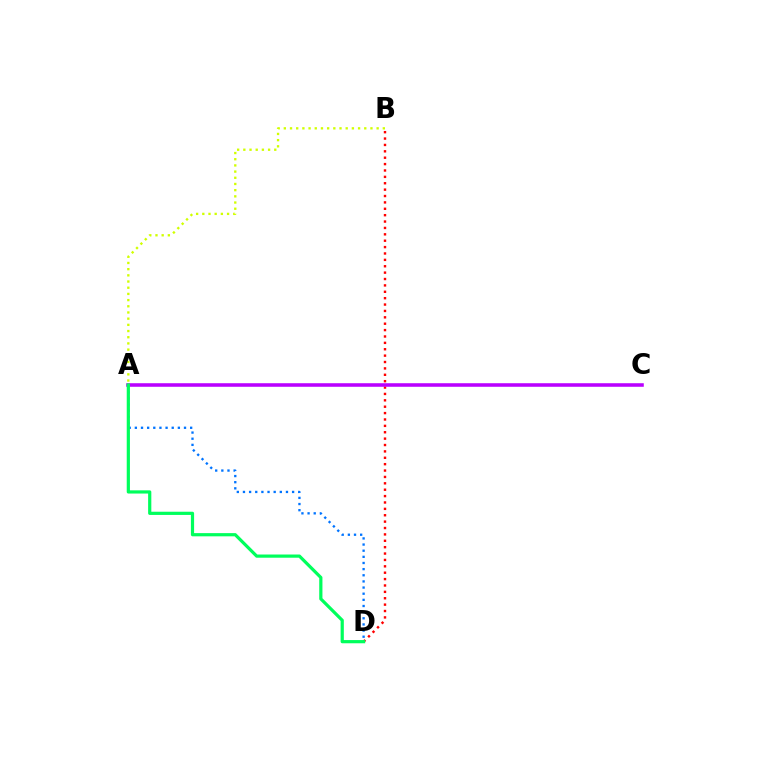{('A', 'D'): [{'color': '#0074ff', 'line_style': 'dotted', 'thickness': 1.67}, {'color': '#00ff5c', 'line_style': 'solid', 'thickness': 2.31}], ('B', 'D'): [{'color': '#ff0000', 'line_style': 'dotted', 'thickness': 1.73}], ('A', 'C'): [{'color': '#b900ff', 'line_style': 'solid', 'thickness': 2.56}], ('A', 'B'): [{'color': '#d1ff00', 'line_style': 'dotted', 'thickness': 1.68}]}